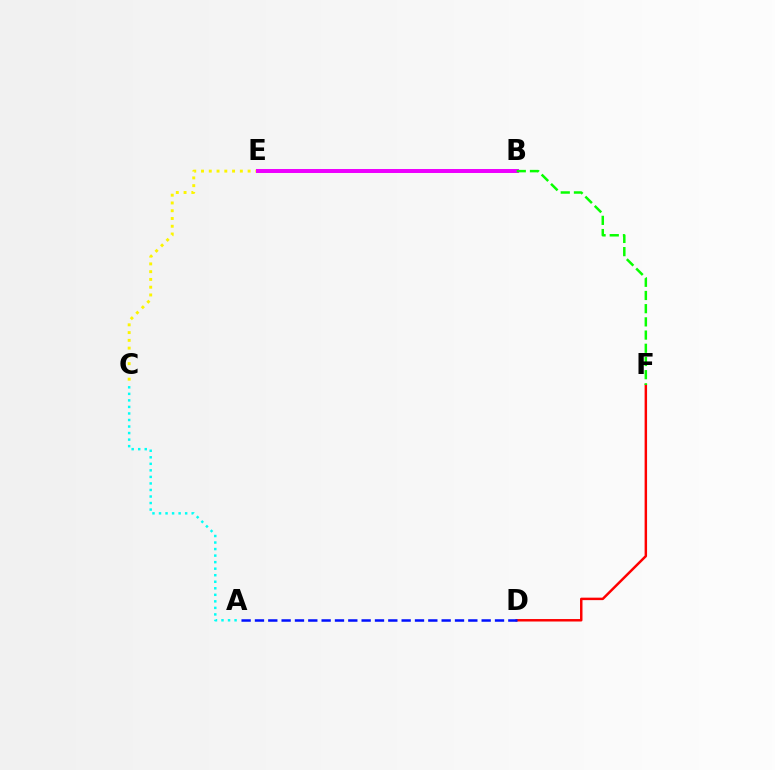{('D', 'F'): [{'color': '#ff0000', 'line_style': 'solid', 'thickness': 1.78}], ('A', 'D'): [{'color': '#0010ff', 'line_style': 'dashed', 'thickness': 1.81}], ('C', 'E'): [{'color': '#fcf500', 'line_style': 'dotted', 'thickness': 2.11}], ('B', 'E'): [{'color': '#ee00ff', 'line_style': 'solid', 'thickness': 2.86}], ('A', 'C'): [{'color': '#00fff6', 'line_style': 'dotted', 'thickness': 1.78}], ('B', 'F'): [{'color': '#08ff00', 'line_style': 'dashed', 'thickness': 1.79}]}